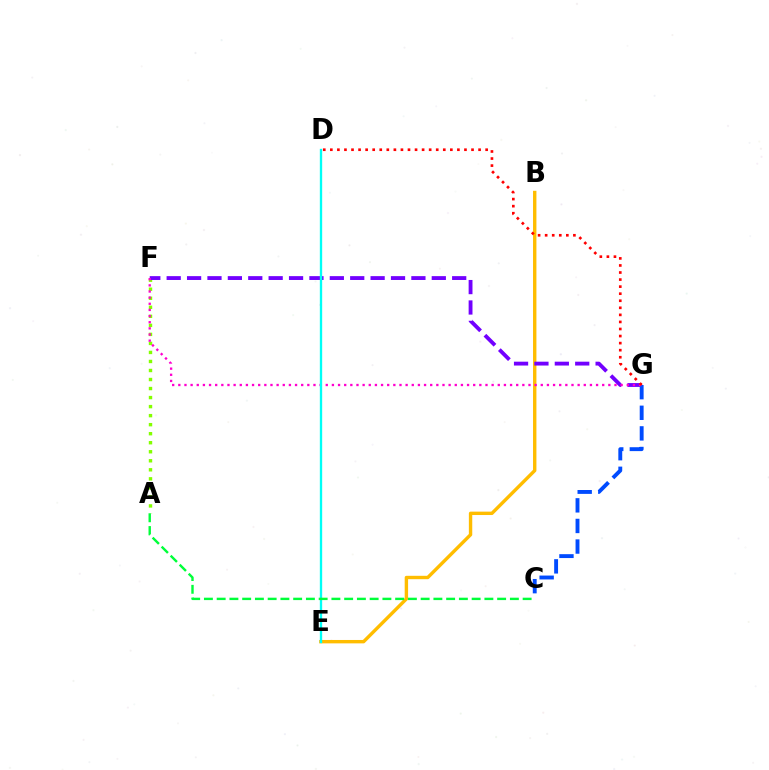{('B', 'E'): [{'color': '#ffbd00', 'line_style': 'solid', 'thickness': 2.44}], ('A', 'F'): [{'color': '#84ff00', 'line_style': 'dotted', 'thickness': 2.45}], ('F', 'G'): [{'color': '#7200ff', 'line_style': 'dashed', 'thickness': 2.77}, {'color': '#ff00cf', 'line_style': 'dotted', 'thickness': 1.67}], ('C', 'G'): [{'color': '#004bff', 'line_style': 'dashed', 'thickness': 2.8}], ('D', 'G'): [{'color': '#ff0000', 'line_style': 'dotted', 'thickness': 1.92}], ('D', 'E'): [{'color': '#00fff6', 'line_style': 'solid', 'thickness': 1.68}], ('A', 'C'): [{'color': '#00ff39', 'line_style': 'dashed', 'thickness': 1.73}]}